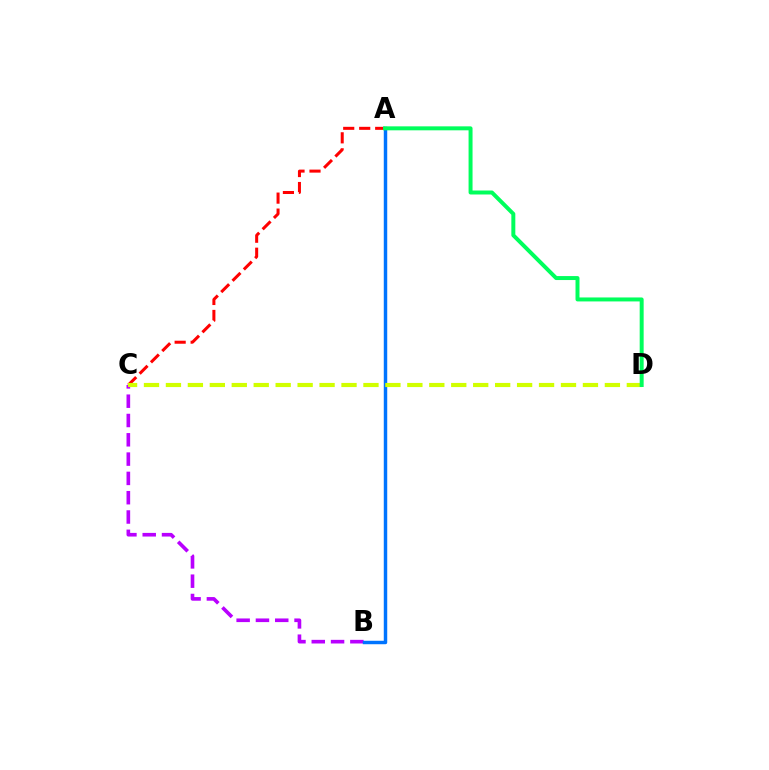{('B', 'C'): [{'color': '#b900ff', 'line_style': 'dashed', 'thickness': 2.62}], ('A', 'C'): [{'color': '#ff0000', 'line_style': 'dashed', 'thickness': 2.17}], ('A', 'B'): [{'color': '#0074ff', 'line_style': 'solid', 'thickness': 2.49}], ('C', 'D'): [{'color': '#d1ff00', 'line_style': 'dashed', 'thickness': 2.98}], ('A', 'D'): [{'color': '#00ff5c', 'line_style': 'solid', 'thickness': 2.86}]}